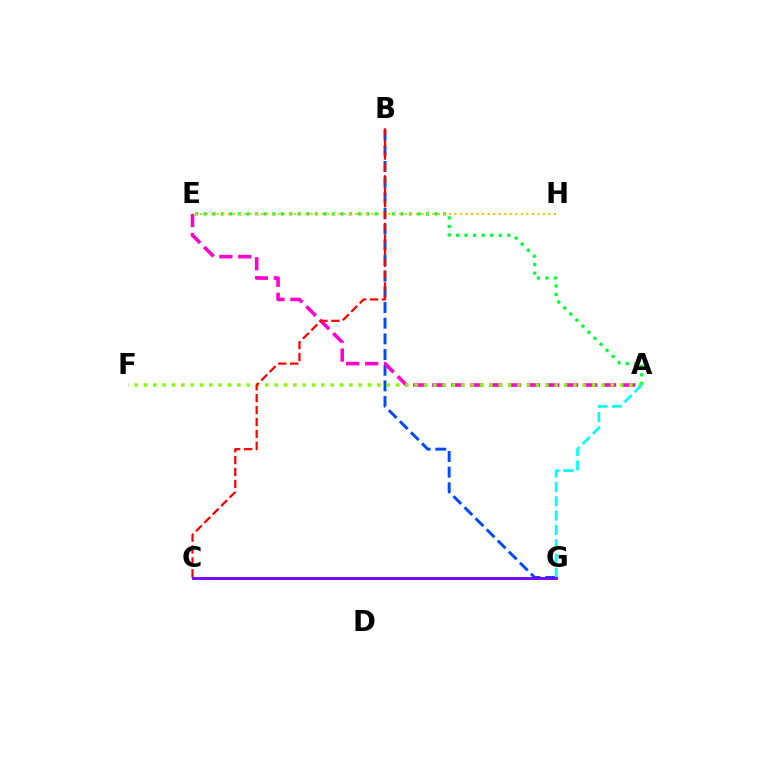{('B', 'G'): [{'color': '#004bff', 'line_style': 'dashed', 'thickness': 2.13}], ('A', 'E'): [{'color': '#ff00cf', 'line_style': 'dashed', 'thickness': 2.58}, {'color': '#00ff39', 'line_style': 'dotted', 'thickness': 2.32}], ('A', 'F'): [{'color': '#84ff00', 'line_style': 'dotted', 'thickness': 2.54}], ('E', 'H'): [{'color': '#ffbd00', 'line_style': 'dotted', 'thickness': 1.5}], ('B', 'C'): [{'color': '#ff0000', 'line_style': 'dashed', 'thickness': 1.62}], ('A', 'G'): [{'color': '#00fff6', 'line_style': 'dashed', 'thickness': 1.94}], ('C', 'G'): [{'color': '#7200ff', 'line_style': 'solid', 'thickness': 2.09}]}